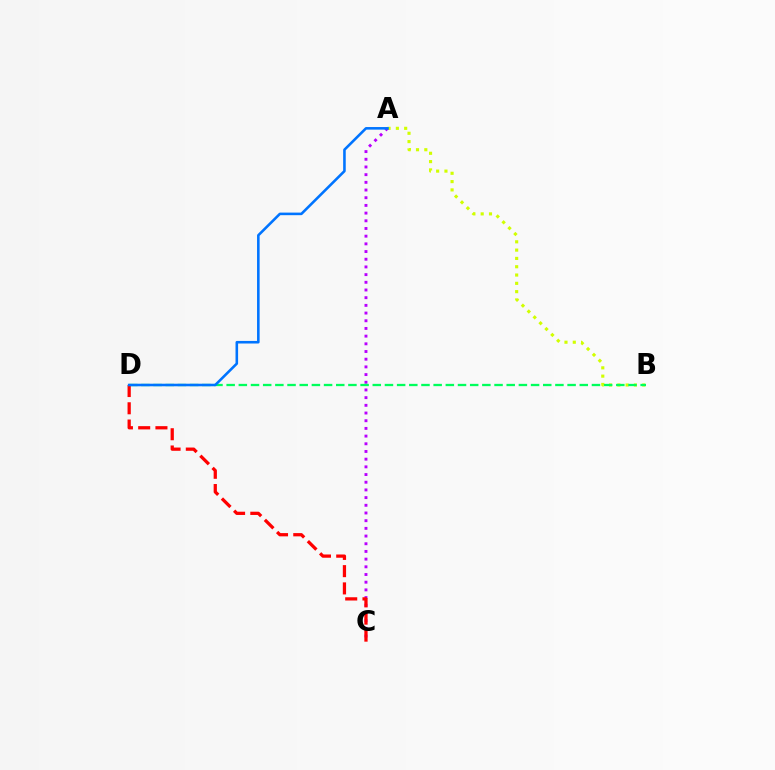{('A', 'B'): [{'color': '#d1ff00', 'line_style': 'dotted', 'thickness': 2.26}], ('A', 'C'): [{'color': '#b900ff', 'line_style': 'dotted', 'thickness': 2.09}], ('B', 'D'): [{'color': '#00ff5c', 'line_style': 'dashed', 'thickness': 1.65}], ('C', 'D'): [{'color': '#ff0000', 'line_style': 'dashed', 'thickness': 2.34}], ('A', 'D'): [{'color': '#0074ff', 'line_style': 'solid', 'thickness': 1.86}]}